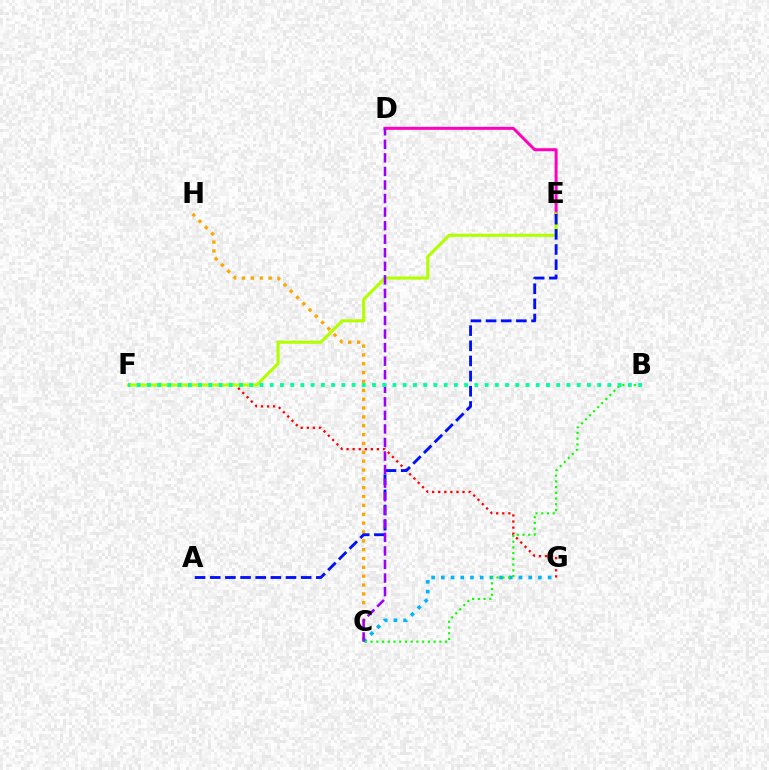{('D', 'E'): [{'color': '#ff00bd', 'line_style': 'solid', 'thickness': 2.16}], ('F', 'G'): [{'color': '#ff0000', 'line_style': 'dotted', 'thickness': 1.65}], ('C', 'H'): [{'color': '#ffa500', 'line_style': 'dotted', 'thickness': 2.4}], ('C', 'G'): [{'color': '#00b5ff', 'line_style': 'dotted', 'thickness': 2.64}], ('E', 'F'): [{'color': '#b3ff00', 'line_style': 'solid', 'thickness': 2.24}], ('B', 'C'): [{'color': '#08ff00', 'line_style': 'dotted', 'thickness': 1.56}], ('A', 'E'): [{'color': '#0010ff', 'line_style': 'dashed', 'thickness': 2.06}], ('C', 'D'): [{'color': '#9b00ff', 'line_style': 'dashed', 'thickness': 1.84}], ('B', 'F'): [{'color': '#00ff9d', 'line_style': 'dotted', 'thickness': 2.78}]}